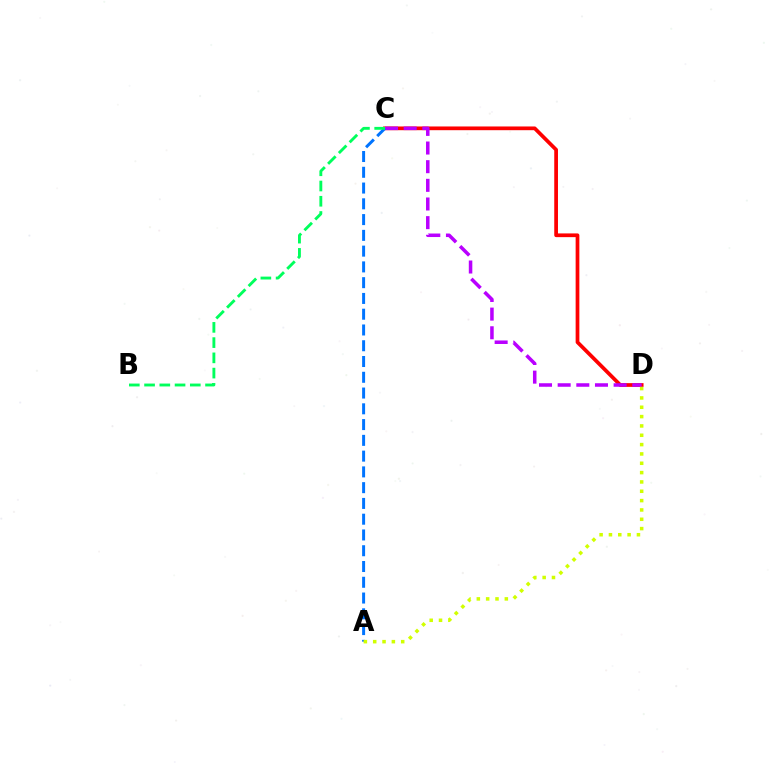{('C', 'D'): [{'color': '#ff0000', 'line_style': 'solid', 'thickness': 2.68}, {'color': '#b900ff', 'line_style': 'dashed', 'thickness': 2.53}], ('A', 'C'): [{'color': '#0074ff', 'line_style': 'dashed', 'thickness': 2.14}], ('B', 'C'): [{'color': '#00ff5c', 'line_style': 'dashed', 'thickness': 2.07}], ('A', 'D'): [{'color': '#d1ff00', 'line_style': 'dotted', 'thickness': 2.54}]}